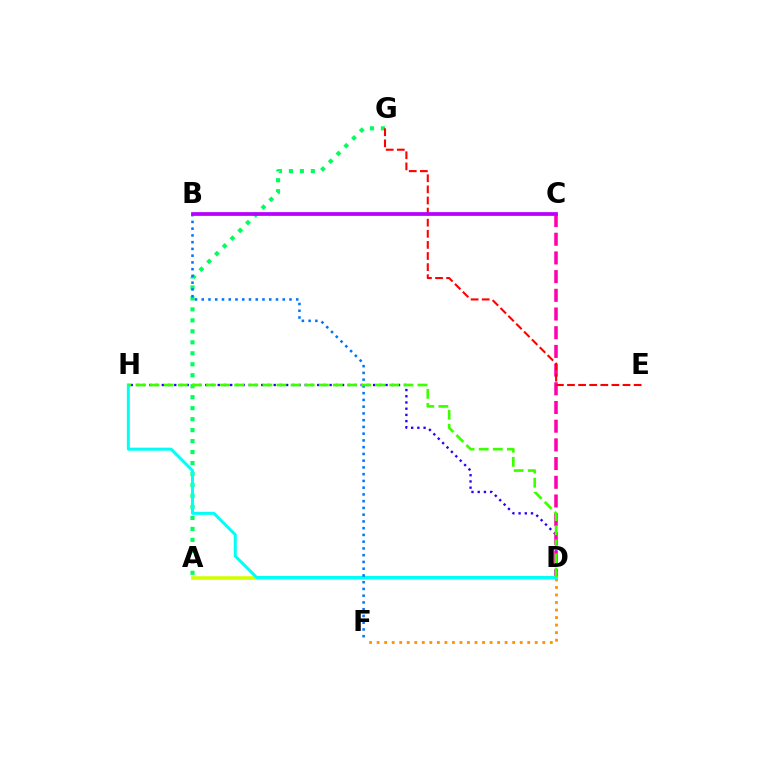{('D', 'H'): [{'color': '#2500ff', 'line_style': 'dotted', 'thickness': 1.69}, {'color': '#00fff6', 'line_style': 'solid', 'thickness': 2.17}, {'color': '#3dff00', 'line_style': 'dashed', 'thickness': 1.92}], ('C', 'D'): [{'color': '#ff00ac', 'line_style': 'dashed', 'thickness': 2.54}], ('A', 'G'): [{'color': '#00ff5c', 'line_style': 'dotted', 'thickness': 2.98}], ('A', 'D'): [{'color': '#d1ff00', 'line_style': 'solid', 'thickness': 2.58}], ('D', 'F'): [{'color': '#ff9400', 'line_style': 'dotted', 'thickness': 2.05}], ('E', 'G'): [{'color': '#ff0000', 'line_style': 'dashed', 'thickness': 1.51}], ('B', 'F'): [{'color': '#0074ff', 'line_style': 'dotted', 'thickness': 1.83}], ('B', 'C'): [{'color': '#b900ff', 'line_style': 'solid', 'thickness': 2.69}]}